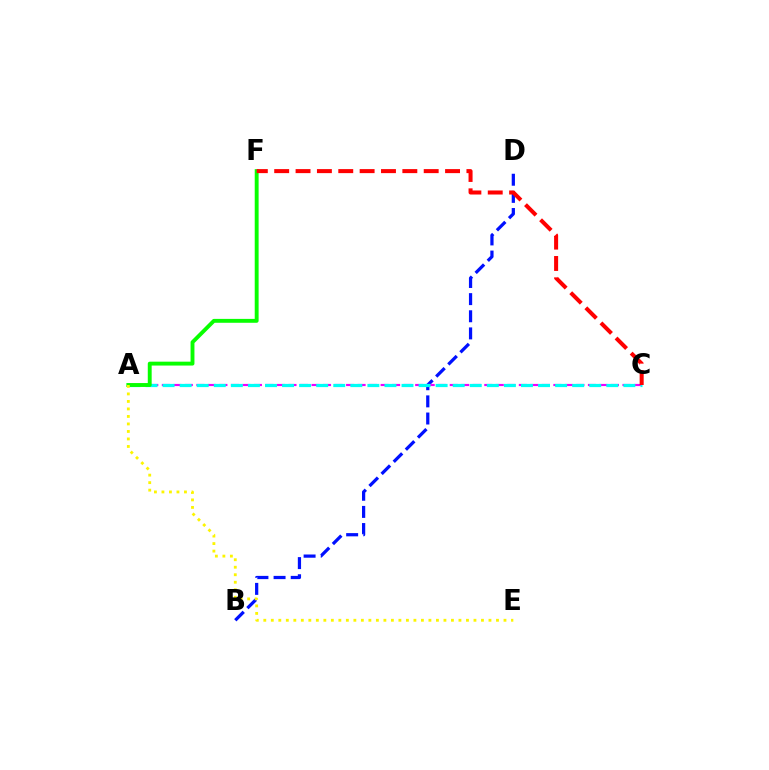{('B', 'D'): [{'color': '#0010ff', 'line_style': 'dashed', 'thickness': 2.33}], ('A', 'C'): [{'color': '#ee00ff', 'line_style': 'dashed', 'thickness': 1.56}, {'color': '#00fff6', 'line_style': 'dashed', 'thickness': 2.32}], ('A', 'F'): [{'color': '#08ff00', 'line_style': 'solid', 'thickness': 2.8}], ('A', 'E'): [{'color': '#fcf500', 'line_style': 'dotted', 'thickness': 2.04}], ('C', 'F'): [{'color': '#ff0000', 'line_style': 'dashed', 'thickness': 2.9}]}